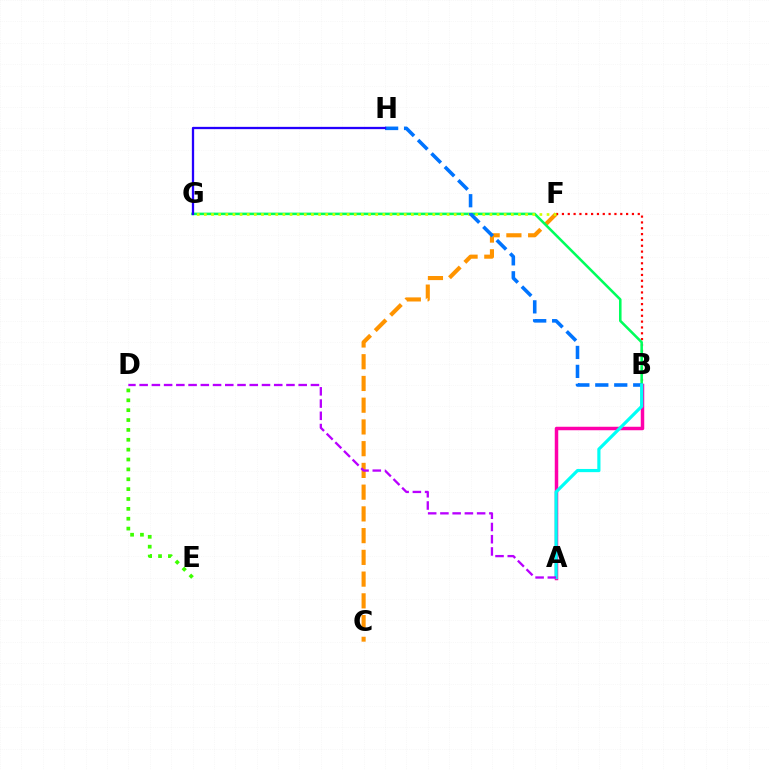{('C', 'F'): [{'color': '#ff9400', 'line_style': 'dashed', 'thickness': 2.95}], ('B', 'F'): [{'color': '#ff0000', 'line_style': 'dotted', 'thickness': 1.59}], ('B', 'G'): [{'color': '#00ff5c', 'line_style': 'solid', 'thickness': 1.84}], ('A', 'B'): [{'color': '#ff00ac', 'line_style': 'solid', 'thickness': 2.51}, {'color': '#00fff6', 'line_style': 'solid', 'thickness': 2.29}], ('F', 'G'): [{'color': '#d1ff00', 'line_style': 'dotted', 'thickness': 1.94}], ('B', 'H'): [{'color': '#0074ff', 'line_style': 'dashed', 'thickness': 2.58}], ('G', 'H'): [{'color': '#2500ff', 'line_style': 'solid', 'thickness': 1.65}], ('D', 'E'): [{'color': '#3dff00', 'line_style': 'dotted', 'thickness': 2.68}], ('A', 'D'): [{'color': '#b900ff', 'line_style': 'dashed', 'thickness': 1.66}]}